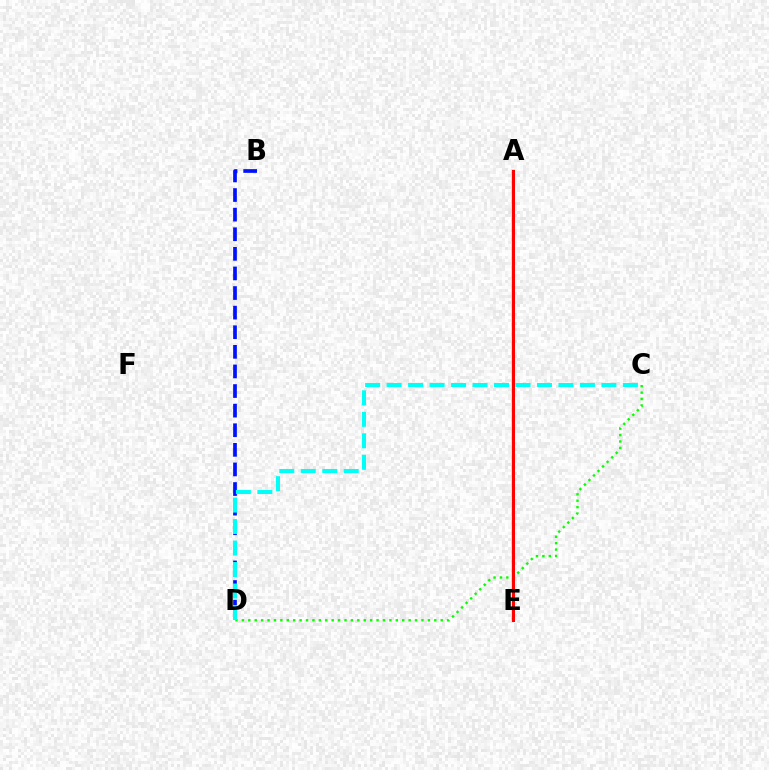{('B', 'D'): [{'color': '#0010ff', 'line_style': 'dashed', 'thickness': 2.66}], ('C', 'D'): [{'color': '#08ff00', 'line_style': 'dotted', 'thickness': 1.74}, {'color': '#00fff6', 'line_style': 'dashed', 'thickness': 2.92}], ('A', 'E'): [{'color': '#ee00ff', 'line_style': 'dotted', 'thickness': 2.57}, {'color': '#fcf500', 'line_style': 'solid', 'thickness': 2.75}, {'color': '#ff0000', 'line_style': 'solid', 'thickness': 2.14}]}